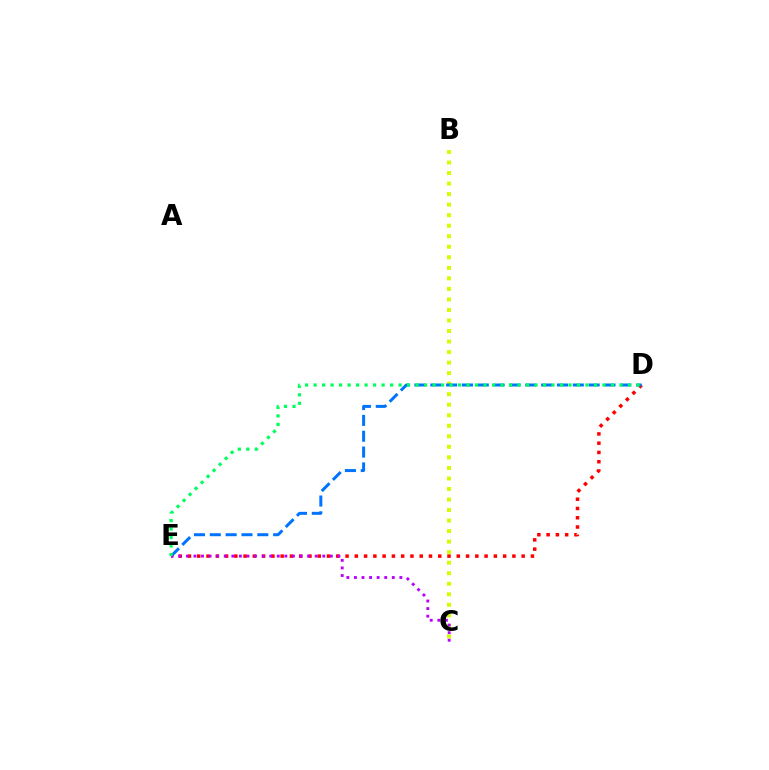{('D', 'E'): [{'color': '#ff0000', 'line_style': 'dotted', 'thickness': 2.52}, {'color': '#0074ff', 'line_style': 'dashed', 'thickness': 2.15}, {'color': '#00ff5c', 'line_style': 'dotted', 'thickness': 2.31}], ('B', 'C'): [{'color': '#d1ff00', 'line_style': 'dotted', 'thickness': 2.86}], ('C', 'E'): [{'color': '#b900ff', 'line_style': 'dotted', 'thickness': 2.06}]}